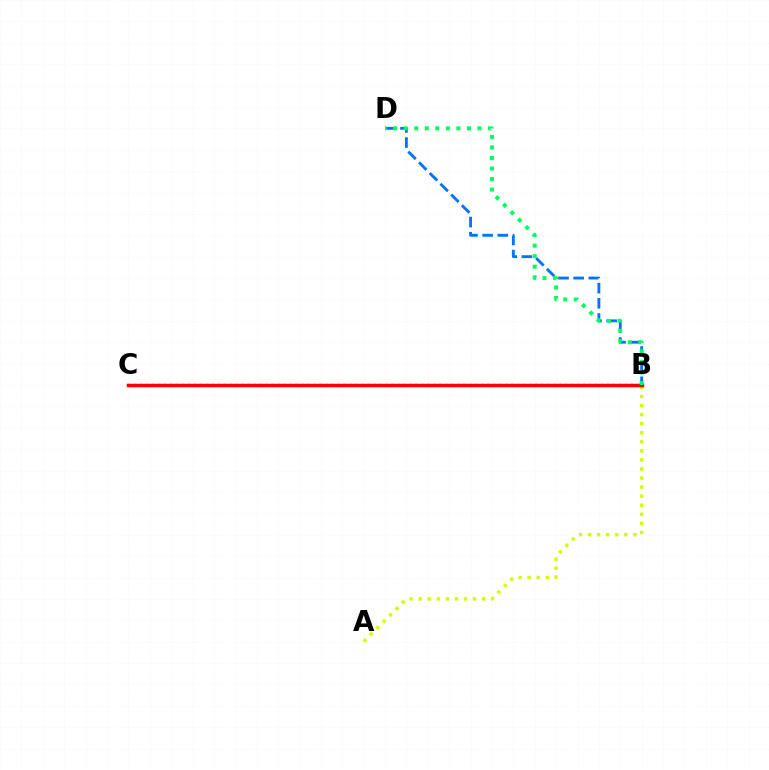{('B', 'C'): [{'color': '#b900ff', 'line_style': 'dotted', 'thickness': 1.63}, {'color': '#ff0000', 'line_style': 'solid', 'thickness': 2.51}], ('B', 'D'): [{'color': '#0074ff', 'line_style': 'dashed', 'thickness': 2.06}, {'color': '#00ff5c', 'line_style': 'dotted', 'thickness': 2.86}], ('A', 'B'): [{'color': '#d1ff00', 'line_style': 'dotted', 'thickness': 2.46}]}